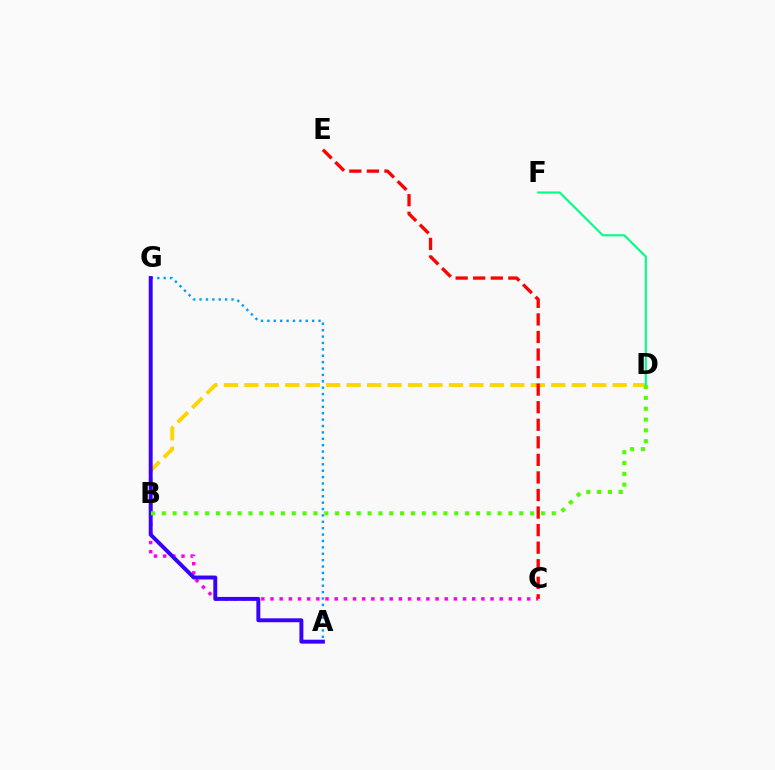{('A', 'G'): [{'color': '#009eff', 'line_style': 'dotted', 'thickness': 1.74}, {'color': '#3700ff', 'line_style': 'solid', 'thickness': 2.82}], ('B', 'D'): [{'color': '#ffd500', 'line_style': 'dashed', 'thickness': 2.78}, {'color': '#4fff00', 'line_style': 'dotted', 'thickness': 2.94}], ('B', 'C'): [{'color': '#ff00ed', 'line_style': 'dotted', 'thickness': 2.49}], ('D', 'F'): [{'color': '#00ff86', 'line_style': 'solid', 'thickness': 1.52}], ('C', 'E'): [{'color': '#ff0000', 'line_style': 'dashed', 'thickness': 2.38}]}